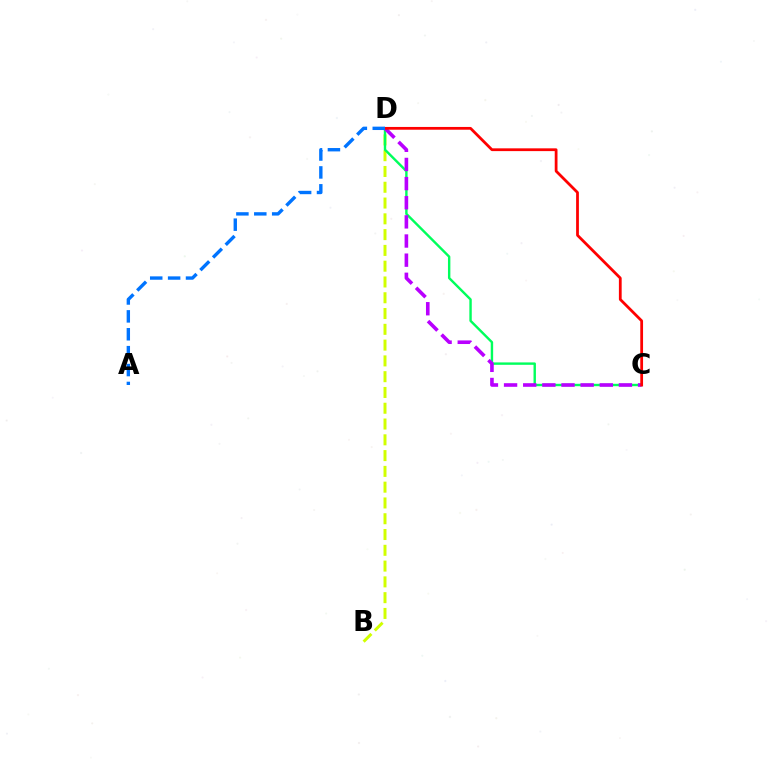{('B', 'D'): [{'color': '#d1ff00', 'line_style': 'dashed', 'thickness': 2.14}], ('C', 'D'): [{'color': '#00ff5c', 'line_style': 'solid', 'thickness': 1.73}, {'color': '#b900ff', 'line_style': 'dashed', 'thickness': 2.6}, {'color': '#ff0000', 'line_style': 'solid', 'thickness': 2.0}], ('A', 'D'): [{'color': '#0074ff', 'line_style': 'dashed', 'thickness': 2.43}]}